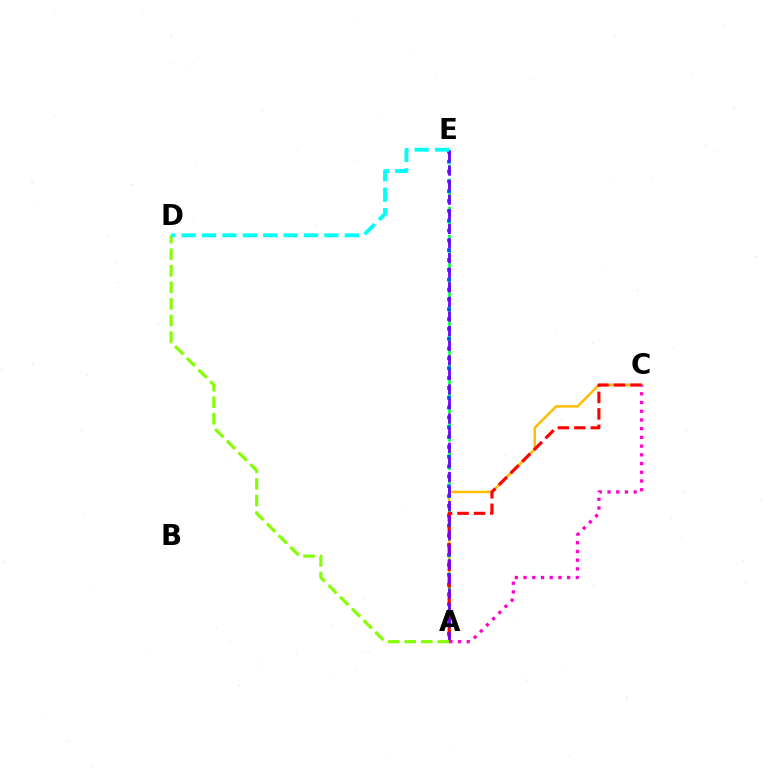{('A', 'C'): [{'color': '#ffbd00', 'line_style': 'solid', 'thickness': 1.8}, {'color': '#ff0000', 'line_style': 'dashed', 'thickness': 2.24}, {'color': '#ff00cf', 'line_style': 'dotted', 'thickness': 2.37}], ('A', 'E'): [{'color': '#00ff39', 'line_style': 'dashed', 'thickness': 1.91}, {'color': '#004bff', 'line_style': 'dotted', 'thickness': 2.67}, {'color': '#7200ff', 'line_style': 'dashed', 'thickness': 1.98}], ('A', 'D'): [{'color': '#84ff00', 'line_style': 'dashed', 'thickness': 2.25}], ('D', 'E'): [{'color': '#00fff6', 'line_style': 'dashed', 'thickness': 2.77}]}